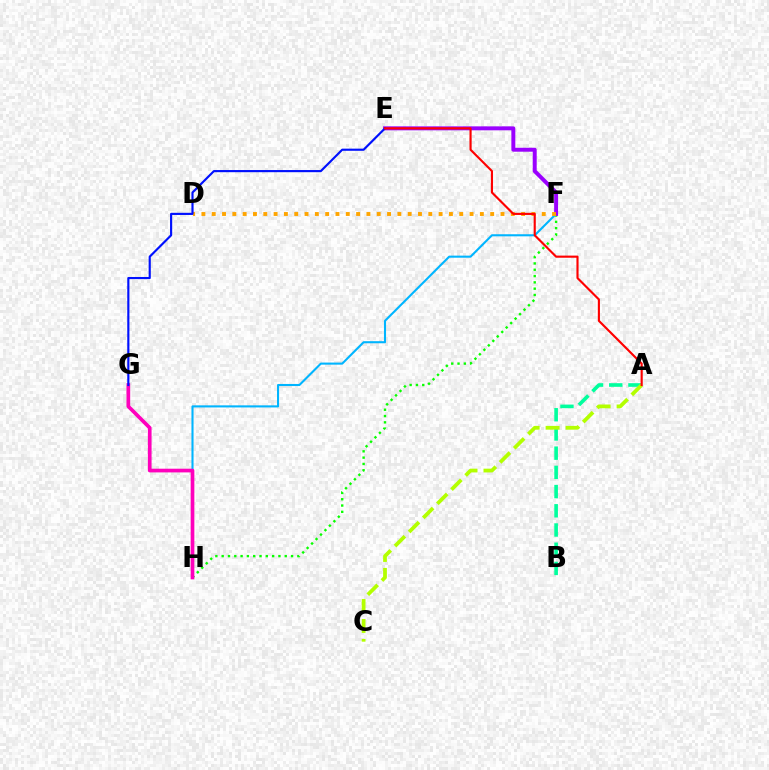{('F', 'H'): [{'color': '#08ff00', 'line_style': 'dotted', 'thickness': 1.71}, {'color': '#00b5ff', 'line_style': 'solid', 'thickness': 1.5}], ('G', 'H'): [{'color': '#ff00bd', 'line_style': 'solid', 'thickness': 2.66}], ('E', 'F'): [{'color': '#9b00ff', 'line_style': 'solid', 'thickness': 2.84}], ('D', 'F'): [{'color': '#ffa500', 'line_style': 'dotted', 'thickness': 2.8}], ('E', 'G'): [{'color': '#0010ff', 'line_style': 'solid', 'thickness': 1.55}], ('A', 'B'): [{'color': '#00ff9d', 'line_style': 'dashed', 'thickness': 2.61}], ('A', 'C'): [{'color': '#b3ff00', 'line_style': 'dashed', 'thickness': 2.71}], ('A', 'E'): [{'color': '#ff0000', 'line_style': 'solid', 'thickness': 1.54}]}